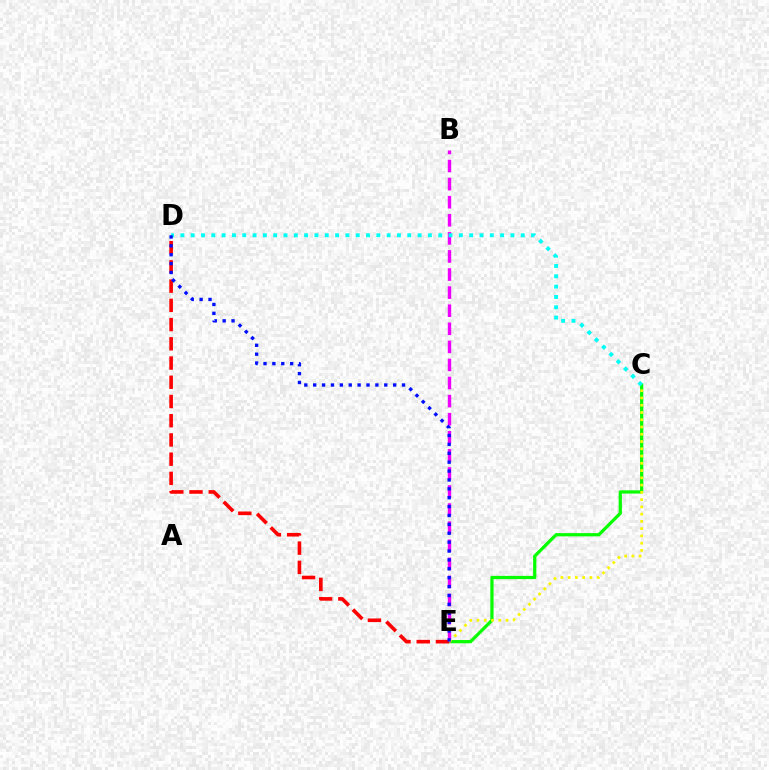{('C', 'E'): [{'color': '#08ff00', 'line_style': 'solid', 'thickness': 2.33}, {'color': '#fcf500', 'line_style': 'dotted', 'thickness': 1.97}], ('B', 'E'): [{'color': '#ee00ff', 'line_style': 'dashed', 'thickness': 2.46}], ('C', 'D'): [{'color': '#00fff6', 'line_style': 'dotted', 'thickness': 2.8}], ('D', 'E'): [{'color': '#ff0000', 'line_style': 'dashed', 'thickness': 2.61}, {'color': '#0010ff', 'line_style': 'dotted', 'thickness': 2.41}]}